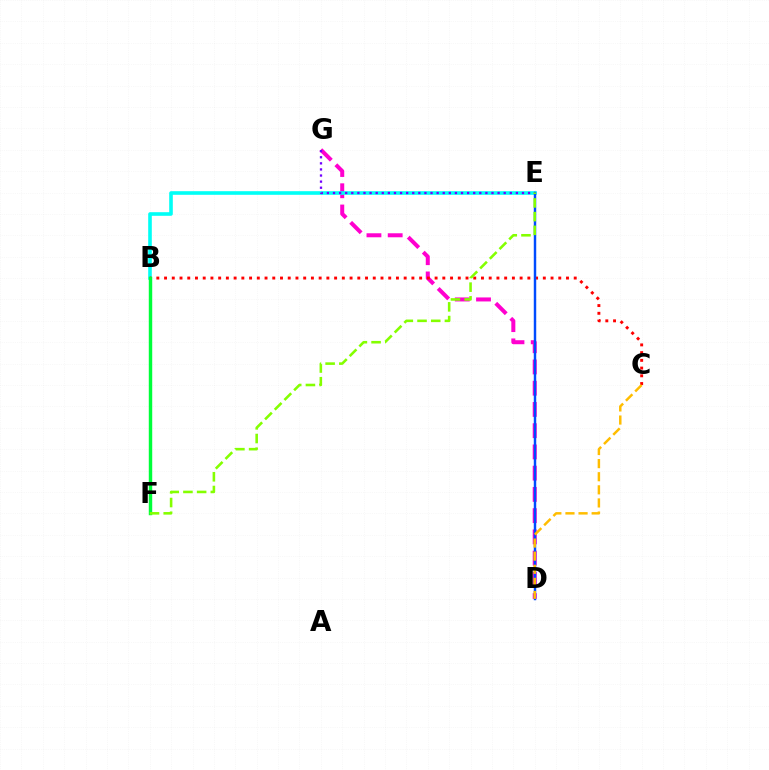{('D', 'G'): [{'color': '#ff00cf', 'line_style': 'dashed', 'thickness': 2.89}], ('B', 'E'): [{'color': '#00fff6', 'line_style': 'solid', 'thickness': 2.6}], ('B', 'C'): [{'color': '#ff0000', 'line_style': 'dotted', 'thickness': 2.1}], ('B', 'F'): [{'color': '#00ff39', 'line_style': 'solid', 'thickness': 2.47}], ('E', 'G'): [{'color': '#7200ff', 'line_style': 'dotted', 'thickness': 1.66}], ('D', 'E'): [{'color': '#004bff', 'line_style': 'solid', 'thickness': 1.77}], ('C', 'D'): [{'color': '#ffbd00', 'line_style': 'dashed', 'thickness': 1.78}], ('E', 'F'): [{'color': '#84ff00', 'line_style': 'dashed', 'thickness': 1.86}]}